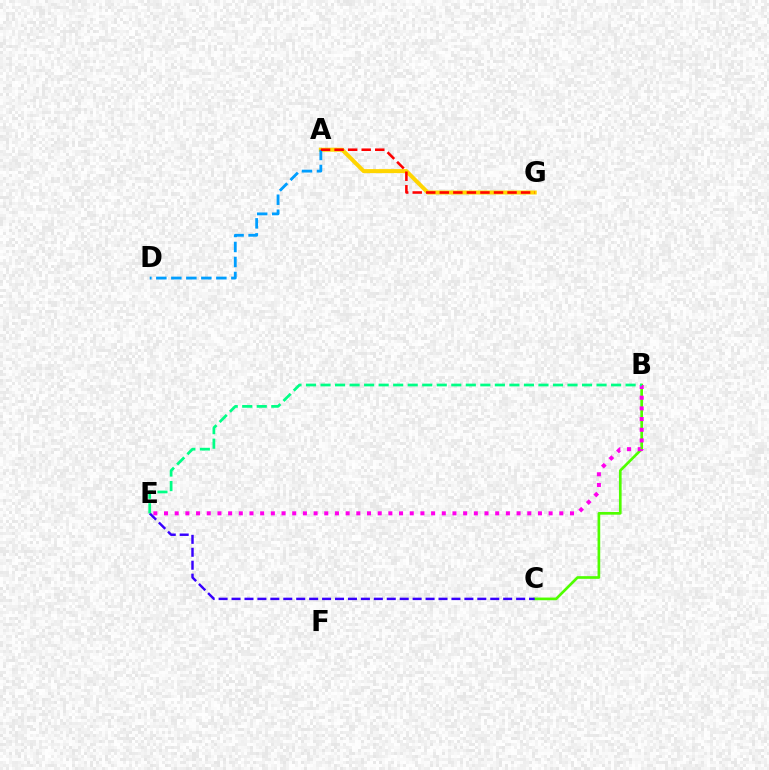{('B', 'C'): [{'color': '#4fff00', 'line_style': 'solid', 'thickness': 1.92}], ('A', 'G'): [{'color': '#ffd500', 'line_style': 'solid', 'thickness': 2.88}, {'color': '#ff0000', 'line_style': 'dashed', 'thickness': 1.84}], ('B', 'E'): [{'color': '#ff00ed', 'line_style': 'dotted', 'thickness': 2.9}, {'color': '#00ff86', 'line_style': 'dashed', 'thickness': 1.97}], ('A', 'D'): [{'color': '#009eff', 'line_style': 'dashed', 'thickness': 2.04}], ('C', 'E'): [{'color': '#3700ff', 'line_style': 'dashed', 'thickness': 1.76}]}